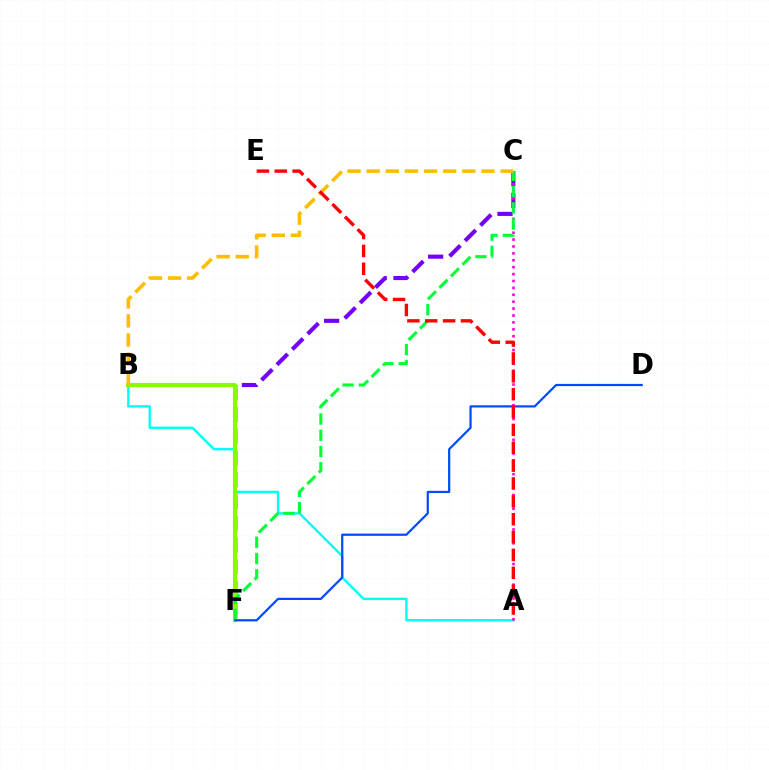{('C', 'F'): [{'color': '#7200ff', 'line_style': 'dashed', 'thickness': 2.96}, {'color': '#00ff39', 'line_style': 'dashed', 'thickness': 2.21}], ('A', 'B'): [{'color': '#00fff6', 'line_style': 'solid', 'thickness': 1.73}], ('B', 'F'): [{'color': '#84ff00', 'line_style': 'solid', 'thickness': 2.98}], ('A', 'C'): [{'color': '#ff00cf', 'line_style': 'dotted', 'thickness': 1.88}], ('D', 'F'): [{'color': '#004bff', 'line_style': 'solid', 'thickness': 1.6}], ('B', 'C'): [{'color': '#ffbd00', 'line_style': 'dashed', 'thickness': 2.6}], ('A', 'E'): [{'color': '#ff0000', 'line_style': 'dashed', 'thickness': 2.43}]}